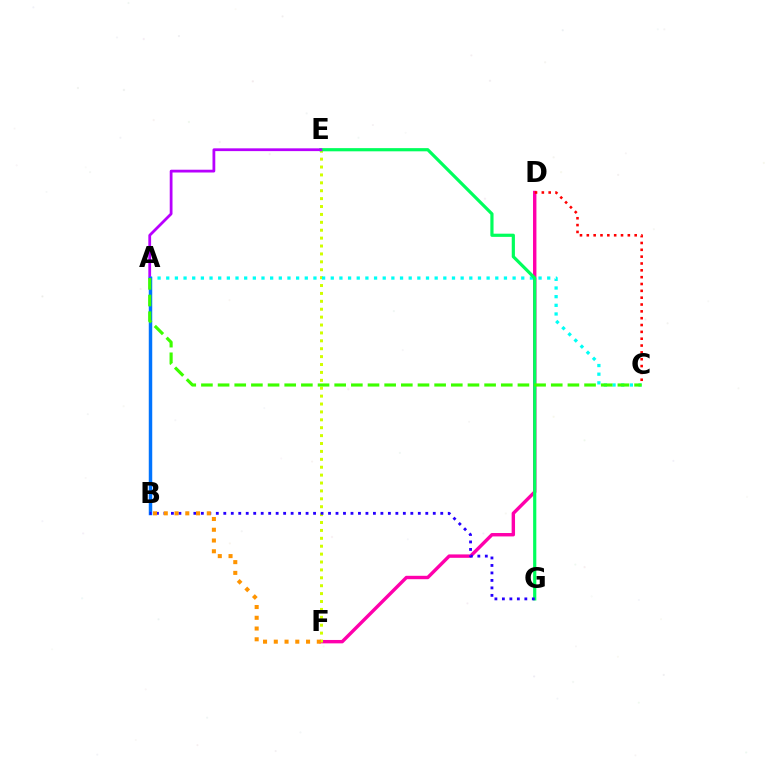{('D', 'F'): [{'color': '#ff00ac', 'line_style': 'solid', 'thickness': 2.45}], ('C', 'D'): [{'color': '#ff0000', 'line_style': 'dotted', 'thickness': 1.86}], ('E', 'F'): [{'color': '#d1ff00', 'line_style': 'dotted', 'thickness': 2.15}], ('A', 'C'): [{'color': '#00fff6', 'line_style': 'dotted', 'thickness': 2.35}, {'color': '#3dff00', 'line_style': 'dashed', 'thickness': 2.26}], ('E', 'G'): [{'color': '#00ff5c', 'line_style': 'solid', 'thickness': 2.3}], ('A', 'E'): [{'color': '#b900ff', 'line_style': 'solid', 'thickness': 2.0}], ('A', 'B'): [{'color': '#0074ff', 'line_style': 'solid', 'thickness': 2.5}], ('B', 'G'): [{'color': '#2500ff', 'line_style': 'dotted', 'thickness': 2.03}], ('B', 'F'): [{'color': '#ff9400', 'line_style': 'dotted', 'thickness': 2.92}]}